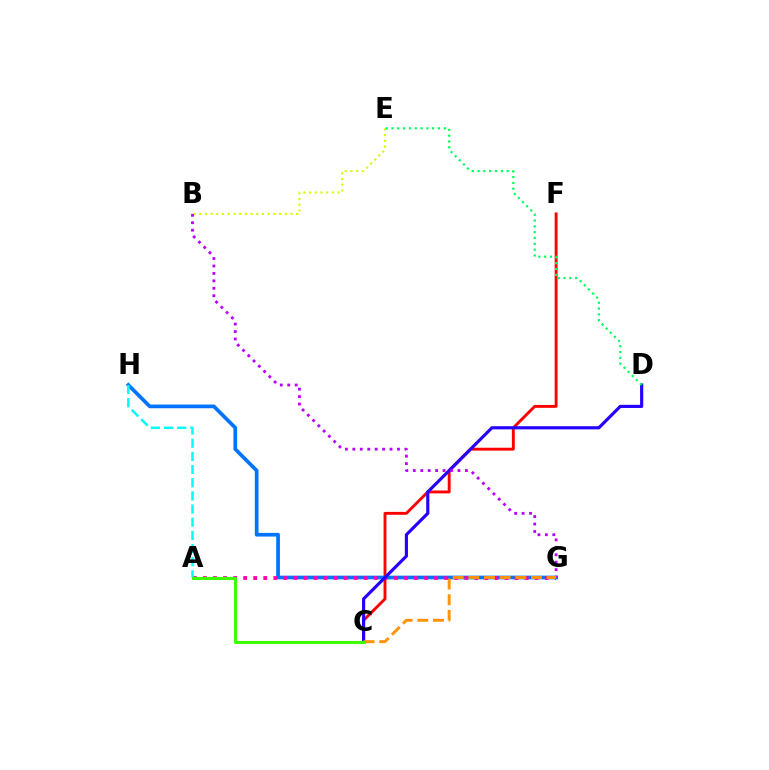{('C', 'F'): [{'color': '#ff0000', 'line_style': 'solid', 'thickness': 2.08}], ('G', 'H'): [{'color': '#0074ff', 'line_style': 'solid', 'thickness': 2.66}], ('A', 'G'): [{'color': '#ff00ac', 'line_style': 'dotted', 'thickness': 2.73}], ('B', 'E'): [{'color': '#d1ff00', 'line_style': 'dotted', 'thickness': 1.55}], ('C', 'D'): [{'color': '#2500ff', 'line_style': 'solid', 'thickness': 2.27}], ('B', 'G'): [{'color': '#b900ff', 'line_style': 'dotted', 'thickness': 2.02}], ('C', 'G'): [{'color': '#ff9400', 'line_style': 'dashed', 'thickness': 2.13}], ('A', 'H'): [{'color': '#00fff6', 'line_style': 'dashed', 'thickness': 1.79}], ('D', 'E'): [{'color': '#00ff5c', 'line_style': 'dotted', 'thickness': 1.58}], ('A', 'C'): [{'color': '#3dff00', 'line_style': 'solid', 'thickness': 2.21}]}